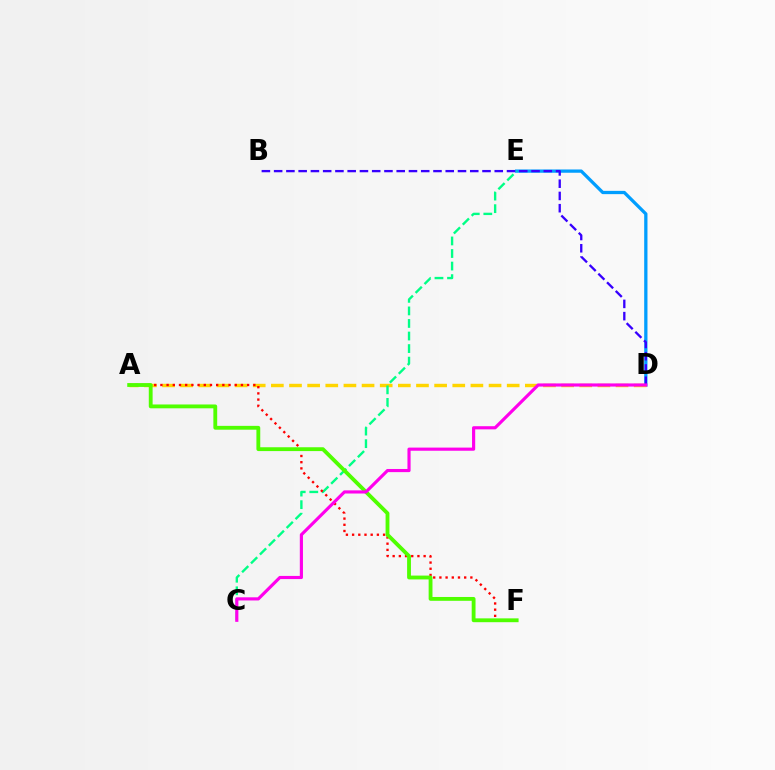{('D', 'E'): [{'color': '#009eff', 'line_style': 'solid', 'thickness': 2.36}], ('A', 'D'): [{'color': '#ffd500', 'line_style': 'dashed', 'thickness': 2.46}], ('C', 'E'): [{'color': '#00ff86', 'line_style': 'dashed', 'thickness': 1.71}], ('A', 'F'): [{'color': '#ff0000', 'line_style': 'dotted', 'thickness': 1.68}, {'color': '#4fff00', 'line_style': 'solid', 'thickness': 2.76}], ('B', 'D'): [{'color': '#3700ff', 'line_style': 'dashed', 'thickness': 1.66}], ('C', 'D'): [{'color': '#ff00ed', 'line_style': 'solid', 'thickness': 2.27}]}